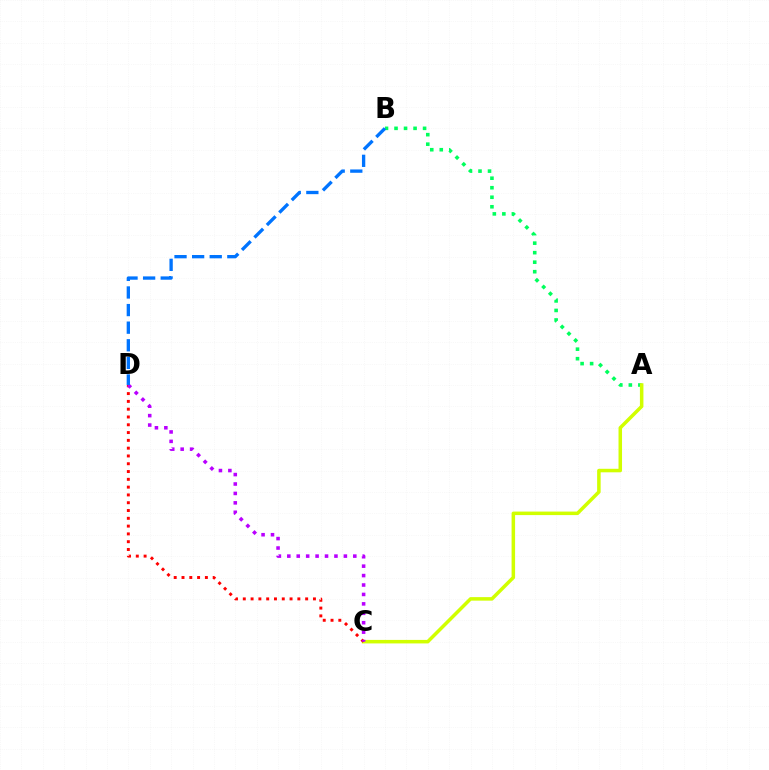{('A', 'B'): [{'color': '#00ff5c', 'line_style': 'dotted', 'thickness': 2.59}], ('A', 'C'): [{'color': '#d1ff00', 'line_style': 'solid', 'thickness': 2.53}], ('C', 'D'): [{'color': '#ff0000', 'line_style': 'dotted', 'thickness': 2.12}, {'color': '#b900ff', 'line_style': 'dotted', 'thickness': 2.56}], ('B', 'D'): [{'color': '#0074ff', 'line_style': 'dashed', 'thickness': 2.39}]}